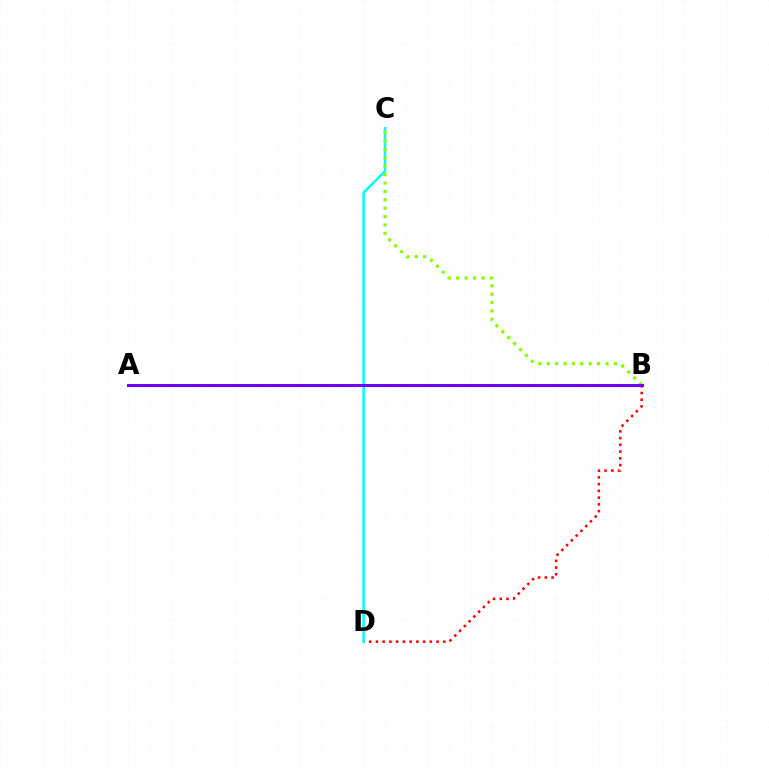{('B', 'D'): [{'color': '#ff0000', 'line_style': 'dotted', 'thickness': 1.83}], ('C', 'D'): [{'color': '#00fff6', 'line_style': 'solid', 'thickness': 1.79}], ('B', 'C'): [{'color': '#84ff00', 'line_style': 'dotted', 'thickness': 2.28}], ('A', 'B'): [{'color': '#7200ff', 'line_style': 'solid', 'thickness': 2.18}]}